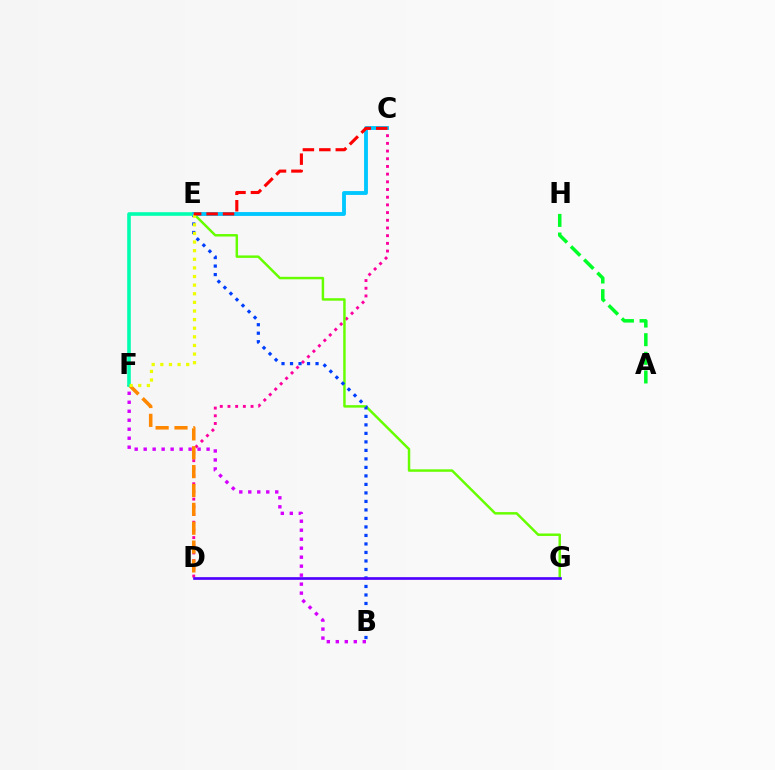{('B', 'F'): [{'color': '#d600ff', 'line_style': 'dotted', 'thickness': 2.44}], ('C', 'D'): [{'color': '#ff00a0', 'line_style': 'dotted', 'thickness': 2.09}], ('D', 'F'): [{'color': '#ff8800', 'line_style': 'dashed', 'thickness': 2.56}], ('E', 'G'): [{'color': '#66ff00', 'line_style': 'solid', 'thickness': 1.78}], ('B', 'E'): [{'color': '#003fff', 'line_style': 'dotted', 'thickness': 2.31}], ('E', 'F'): [{'color': '#00ffaf', 'line_style': 'solid', 'thickness': 2.59}, {'color': '#eeff00', 'line_style': 'dotted', 'thickness': 2.34}], ('A', 'H'): [{'color': '#00ff27', 'line_style': 'dashed', 'thickness': 2.53}], ('C', 'E'): [{'color': '#00c7ff', 'line_style': 'solid', 'thickness': 2.77}, {'color': '#ff0000', 'line_style': 'dashed', 'thickness': 2.23}], ('D', 'G'): [{'color': '#4f00ff', 'line_style': 'solid', 'thickness': 1.93}]}